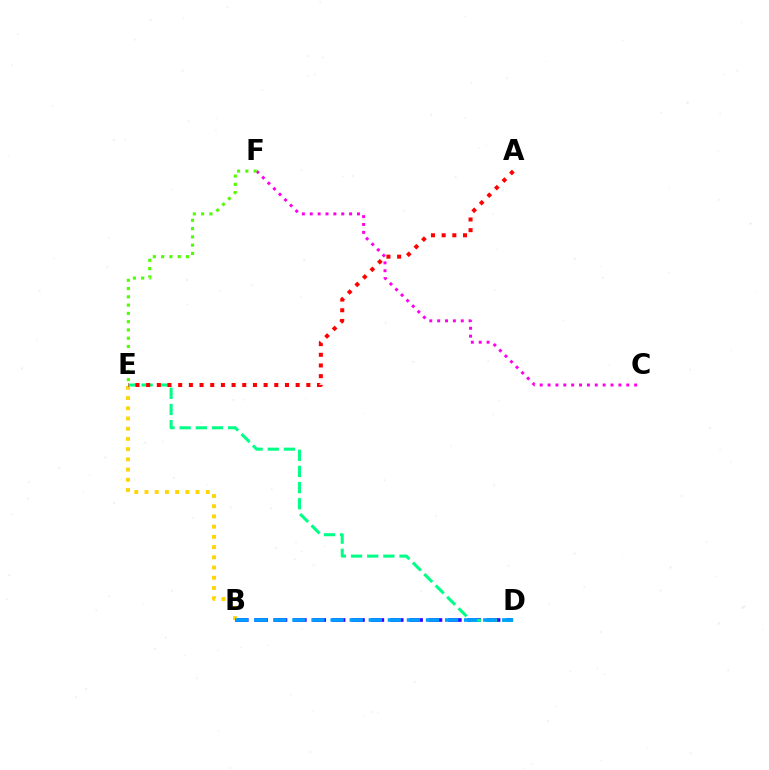{('C', 'F'): [{'color': '#ff00ed', 'line_style': 'dotted', 'thickness': 2.14}], ('E', 'F'): [{'color': '#4fff00', 'line_style': 'dotted', 'thickness': 2.25}], ('B', 'D'): [{'color': '#3700ff', 'line_style': 'dashed', 'thickness': 2.63}, {'color': '#009eff', 'line_style': 'dashed', 'thickness': 2.59}], ('B', 'E'): [{'color': '#ffd500', 'line_style': 'dotted', 'thickness': 2.78}], ('D', 'E'): [{'color': '#00ff86', 'line_style': 'dashed', 'thickness': 2.19}], ('A', 'E'): [{'color': '#ff0000', 'line_style': 'dotted', 'thickness': 2.9}]}